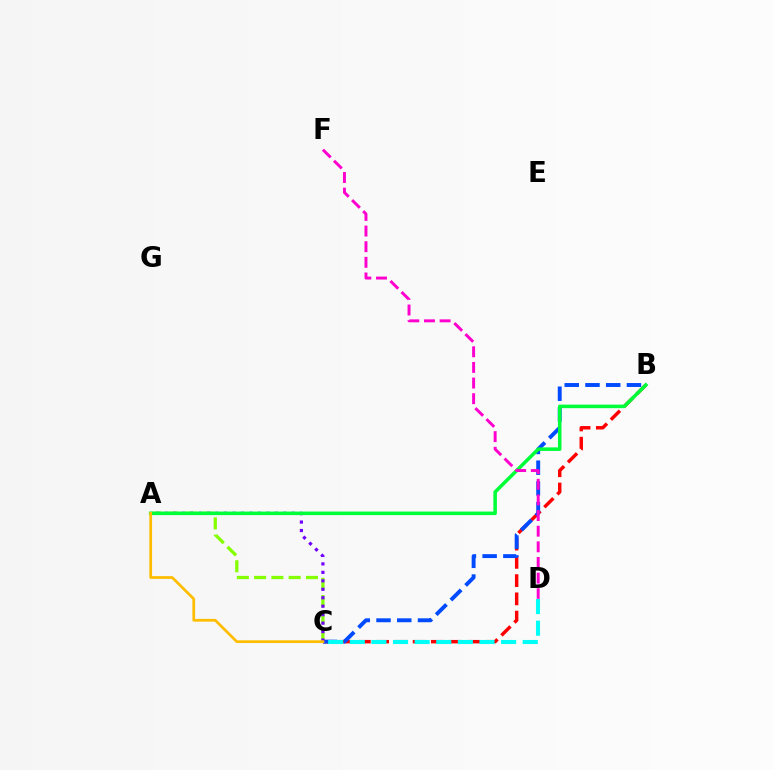{('B', 'C'): [{'color': '#ff0000', 'line_style': 'dashed', 'thickness': 2.48}, {'color': '#004bff', 'line_style': 'dashed', 'thickness': 2.82}], ('A', 'C'): [{'color': '#84ff00', 'line_style': 'dashed', 'thickness': 2.35}, {'color': '#7200ff', 'line_style': 'dotted', 'thickness': 2.3}, {'color': '#ffbd00', 'line_style': 'solid', 'thickness': 1.97}], ('C', 'D'): [{'color': '#00fff6', 'line_style': 'dashed', 'thickness': 2.94}], ('A', 'B'): [{'color': '#00ff39', 'line_style': 'solid', 'thickness': 2.55}], ('D', 'F'): [{'color': '#ff00cf', 'line_style': 'dashed', 'thickness': 2.12}]}